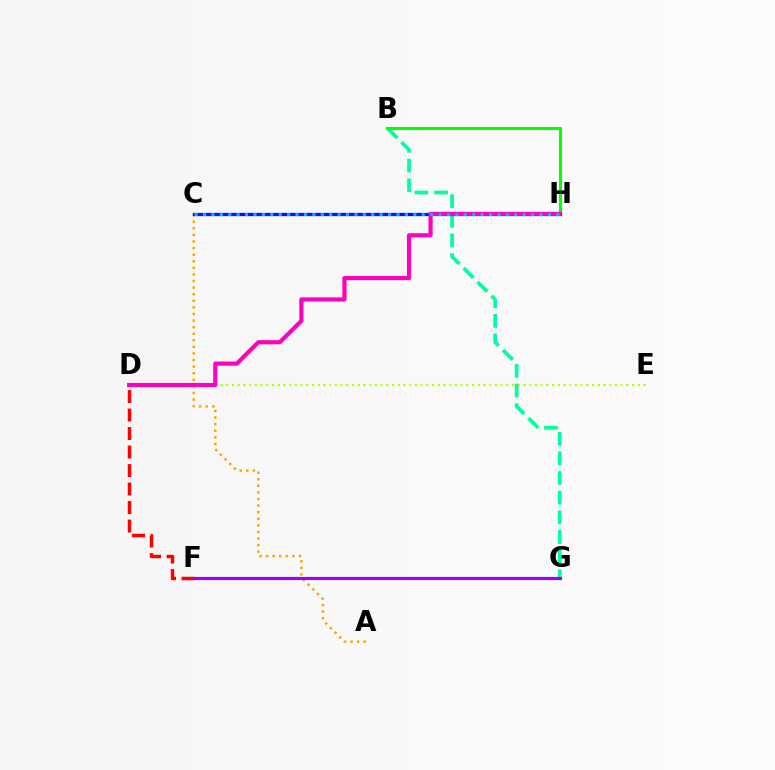{('B', 'G'): [{'color': '#00ff9d', 'line_style': 'dashed', 'thickness': 2.67}], ('D', 'E'): [{'color': '#b3ff00', 'line_style': 'dotted', 'thickness': 1.55}], ('B', 'H'): [{'color': '#08ff00', 'line_style': 'solid', 'thickness': 2.22}], ('D', 'F'): [{'color': '#ff0000', 'line_style': 'dashed', 'thickness': 2.51}], ('A', 'C'): [{'color': '#ffa500', 'line_style': 'dotted', 'thickness': 1.79}], ('C', 'H'): [{'color': '#0010ff', 'line_style': 'solid', 'thickness': 2.34}, {'color': '#00b5ff', 'line_style': 'dotted', 'thickness': 2.29}], ('D', 'H'): [{'color': '#ff00bd', 'line_style': 'solid', 'thickness': 3.0}], ('F', 'G'): [{'color': '#9b00ff', 'line_style': 'solid', 'thickness': 2.28}]}